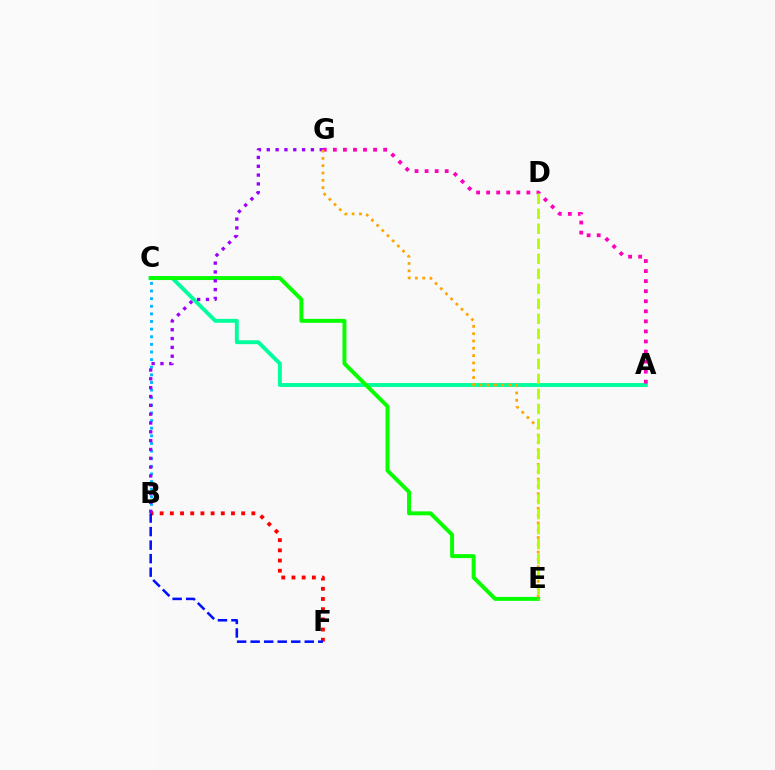{('B', 'C'): [{'color': '#00b5ff', 'line_style': 'dotted', 'thickness': 2.07}], ('A', 'C'): [{'color': '#00ff9d', 'line_style': 'solid', 'thickness': 2.8}], ('B', 'F'): [{'color': '#ff0000', 'line_style': 'dotted', 'thickness': 2.77}, {'color': '#0010ff', 'line_style': 'dashed', 'thickness': 1.84}], ('C', 'E'): [{'color': '#08ff00', 'line_style': 'solid', 'thickness': 2.84}], ('B', 'G'): [{'color': '#9b00ff', 'line_style': 'dotted', 'thickness': 2.4}], ('A', 'G'): [{'color': '#ff00bd', 'line_style': 'dotted', 'thickness': 2.73}], ('E', 'G'): [{'color': '#ffa500', 'line_style': 'dotted', 'thickness': 1.99}], ('D', 'E'): [{'color': '#b3ff00', 'line_style': 'dashed', 'thickness': 2.04}]}